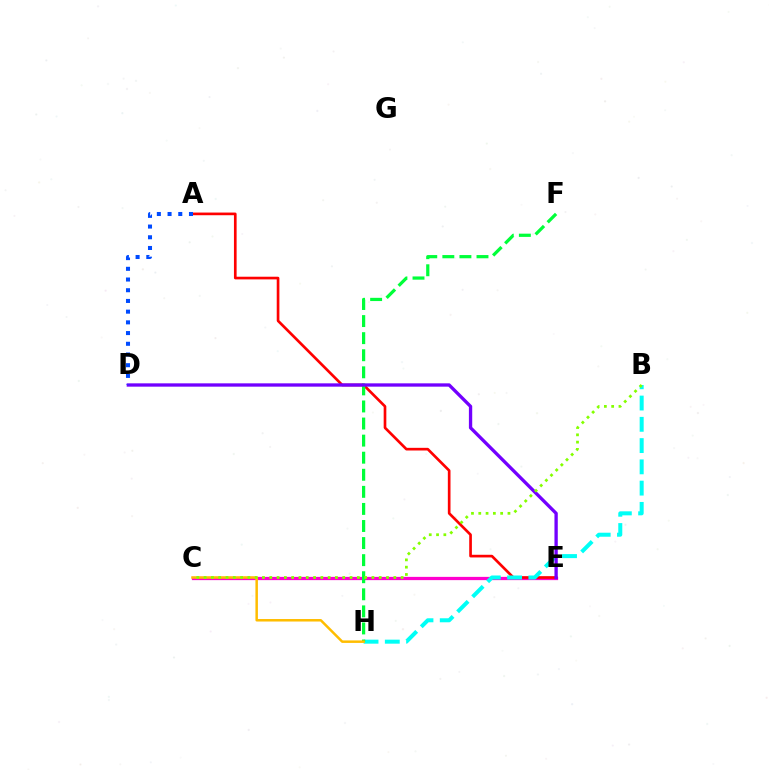{('C', 'E'): [{'color': '#ff00cf', 'line_style': 'solid', 'thickness': 2.34}], ('A', 'E'): [{'color': '#ff0000', 'line_style': 'solid', 'thickness': 1.92}], ('B', 'H'): [{'color': '#00fff6', 'line_style': 'dashed', 'thickness': 2.89}], ('F', 'H'): [{'color': '#00ff39', 'line_style': 'dashed', 'thickness': 2.32}], ('D', 'E'): [{'color': '#7200ff', 'line_style': 'solid', 'thickness': 2.39}], ('A', 'D'): [{'color': '#004bff', 'line_style': 'dotted', 'thickness': 2.91}], ('C', 'H'): [{'color': '#ffbd00', 'line_style': 'solid', 'thickness': 1.8}], ('B', 'C'): [{'color': '#84ff00', 'line_style': 'dotted', 'thickness': 1.98}]}